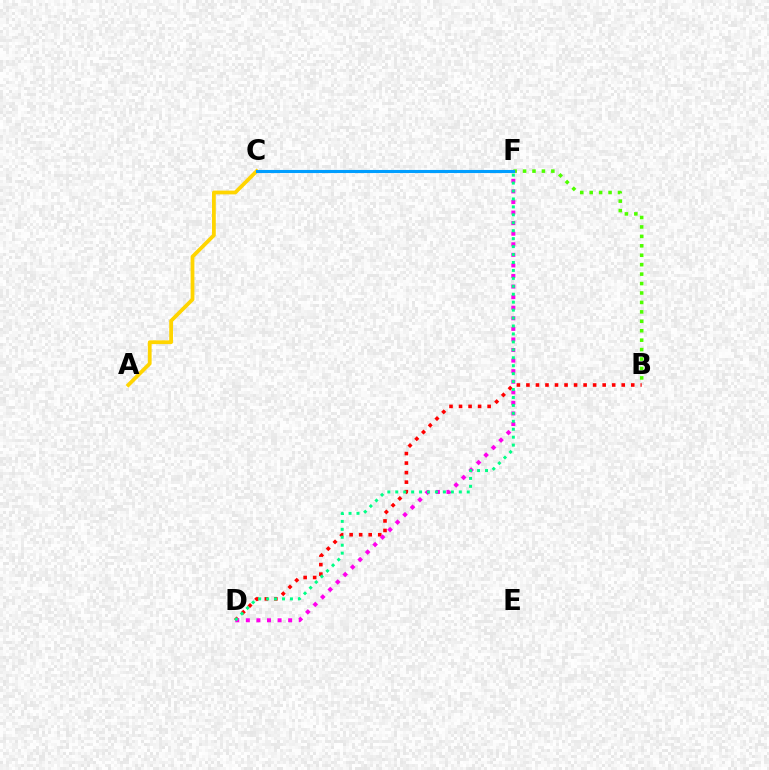{('B', 'D'): [{'color': '#ff0000', 'line_style': 'dotted', 'thickness': 2.59}], ('A', 'C'): [{'color': '#ffd500', 'line_style': 'solid', 'thickness': 2.72}], ('B', 'F'): [{'color': '#4fff00', 'line_style': 'dotted', 'thickness': 2.56}], ('D', 'F'): [{'color': '#ff00ed', 'line_style': 'dotted', 'thickness': 2.87}, {'color': '#00ff86', 'line_style': 'dotted', 'thickness': 2.16}], ('C', 'F'): [{'color': '#3700ff', 'line_style': 'dashed', 'thickness': 2.13}, {'color': '#009eff', 'line_style': 'solid', 'thickness': 2.23}]}